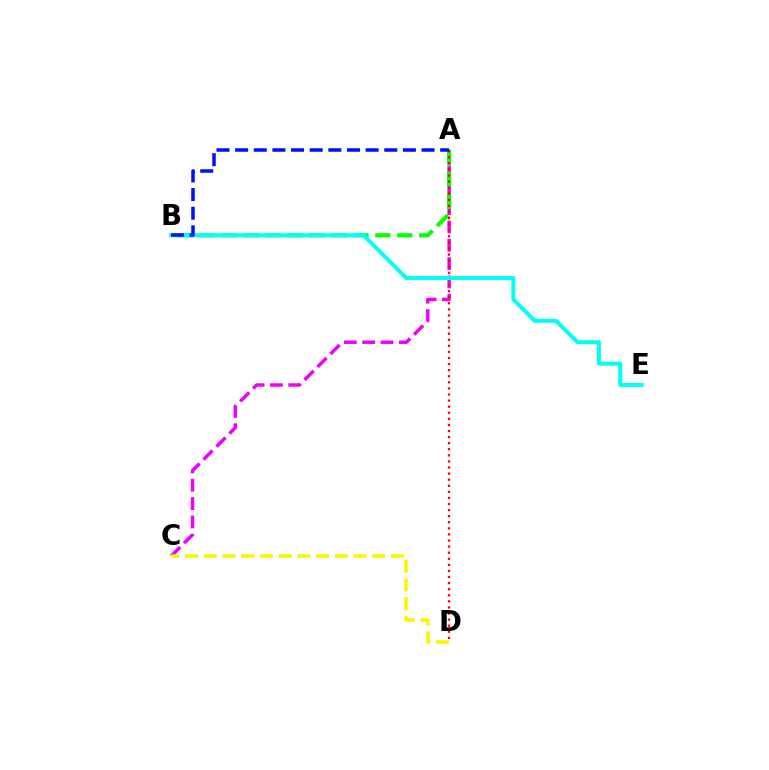{('A', 'C'): [{'color': '#ee00ff', 'line_style': 'dashed', 'thickness': 2.49}], ('C', 'D'): [{'color': '#fcf500', 'line_style': 'dashed', 'thickness': 2.54}], ('A', 'B'): [{'color': '#08ff00', 'line_style': 'dashed', 'thickness': 2.98}, {'color': '#0010ff', 'line_style': 'dashed', 'thickness': 2.53}], ('A', 'D'): [{'color': '#ff0000', 'line_style': 'dotted', 'thickness': 1.65}], ('B', 'E'): [{'color': '#00fff6', 'line_style': 'solid', 'thickness': 2.88}]}